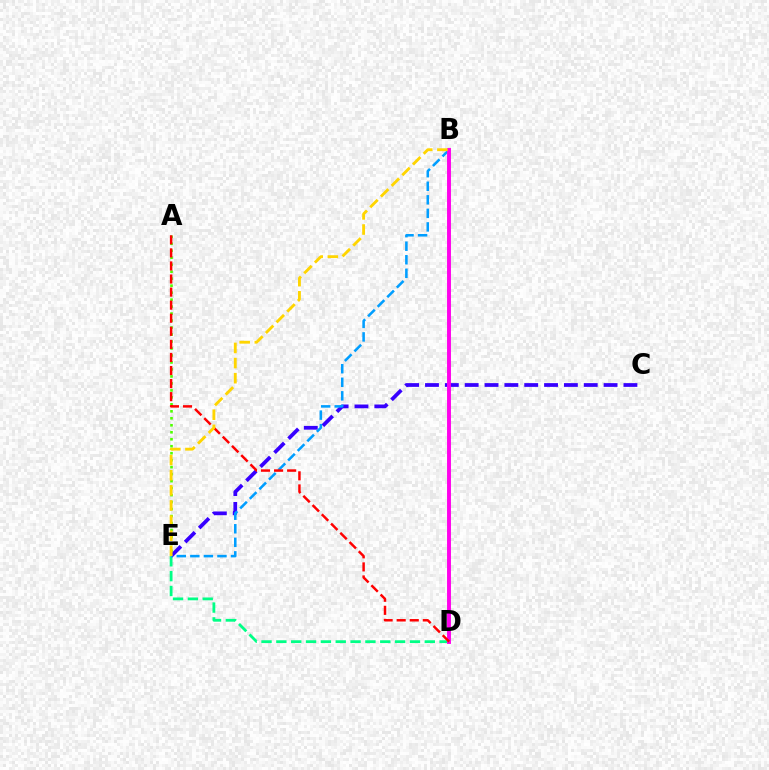{('A', 'E'): [{'color': '#4fff00', 'line_style': 'dotted', 'thickness': 1.9}], ('D', 'E'): [{'color': '#00ff86', 'line_style': 'dashed', 'thickness': 2.02}], ('C', 'E'): [{'color': '#3700ff', 'line_style': 'dashed', 'thickness': 2.7}], ('B', 'E'): [{'color': '#009eff', 'line_style': 'dashed', 'thickness': 1.84}, {'color': '#ffd500', 'line_style': 'dashed', 'thickness': 2.05}], ('B', 'D'): [{'color': '#ff00ed', 'line_style': 'solid', 'thickness': 2.81}], ('A', 'D'): [{'color': '#ff0000', 'line_style': 'dashed', 'thickness': 1.78}]}